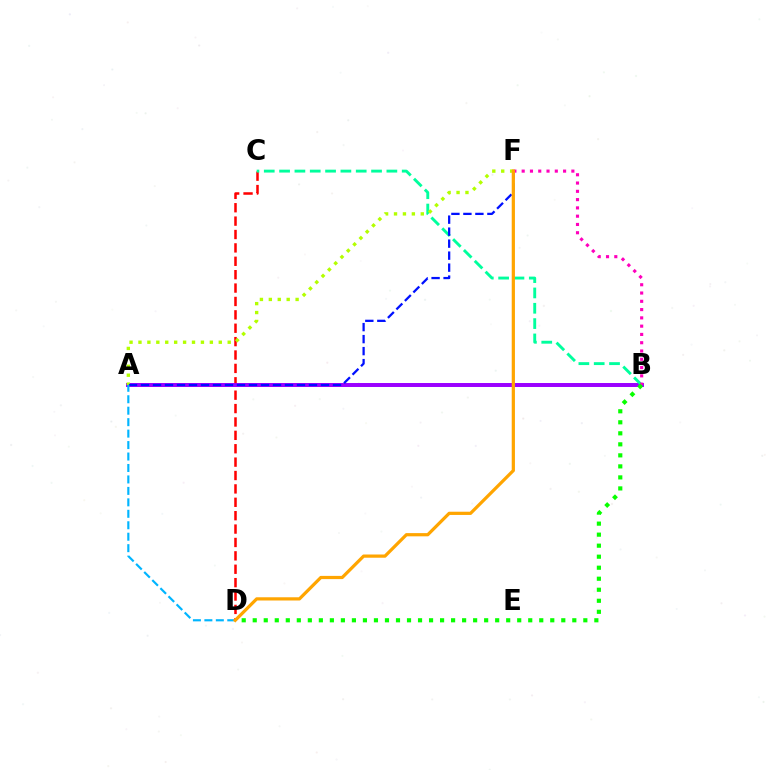{('C', 'D'): [{'color': '#ff0000', 'line_style': 'dashed', 'thickness': 1.82}], ('A', 'B'): [{'color': '#9b00ff', 'line_style': 'solid', 'thickness': 2.86}], ('B', 'C'): [{'color': '#00ff9d', 'line_style': 'dashed', 'thickness': 2.08}], ('A', 'F'): [{'color': '#b3ff00', 'line_style': 'dotted', 'thickness': 2.42}, {'color': '#0010ff', 'line_style': 'dashed', 'thickness': 1.63}], ('B', 'F'): [{'color': '#ff00bd', 'line_style': 'dotted', 'thickness': 2.25}], ('A', 'D'): [{'color': '#00b5ff', 'line_style': 'dashed', 'thickness': 1.56}], ('D', 'F'): [{'color': '#ffa500', 'line_style': 'solid', 'thickness': 2.32}], ('B', 'D'): [{'color': '#08ff00', 'line_style': 'dotted', 'thickness': 2.99}]}